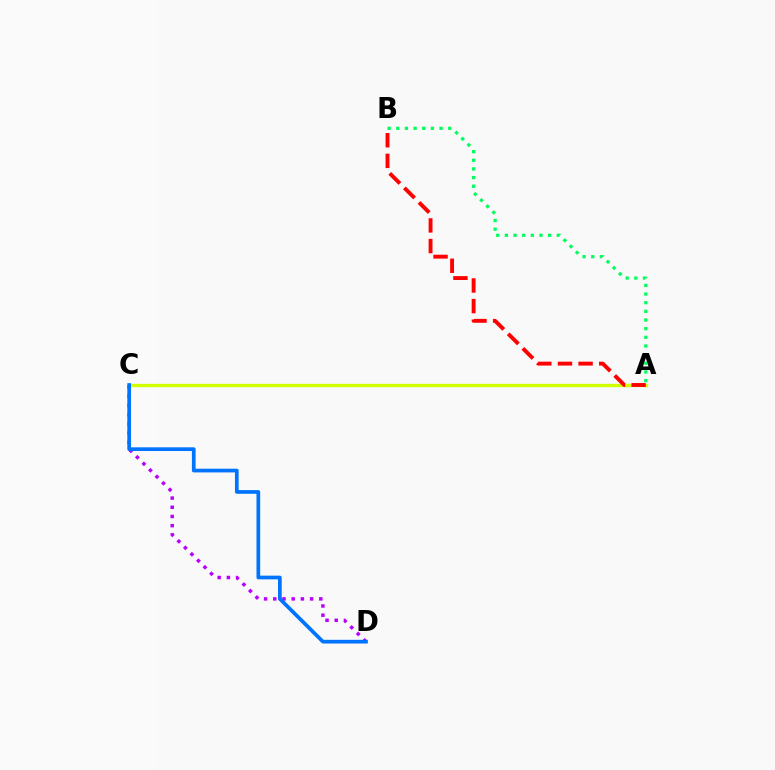{('A', 'C'): [{'color': '#d1ff00', 'line_style': 'solid', 'thickness': 2.38}], ('A', 'B'): [{'color': '#00ff5c', 'line_style': 'dotted', 'thickness': 2.35}, {'color': '#ff0000', 'line_style': 'dashed', 'thickness': 2.8}], ('C', 'D'): [{'color': '#b900ff', 'line_style': 'dotted', 'thickness': 2.5}, {'color': '#0074ff', 'line_style': 'solid', 'thickness': 2.67}]}